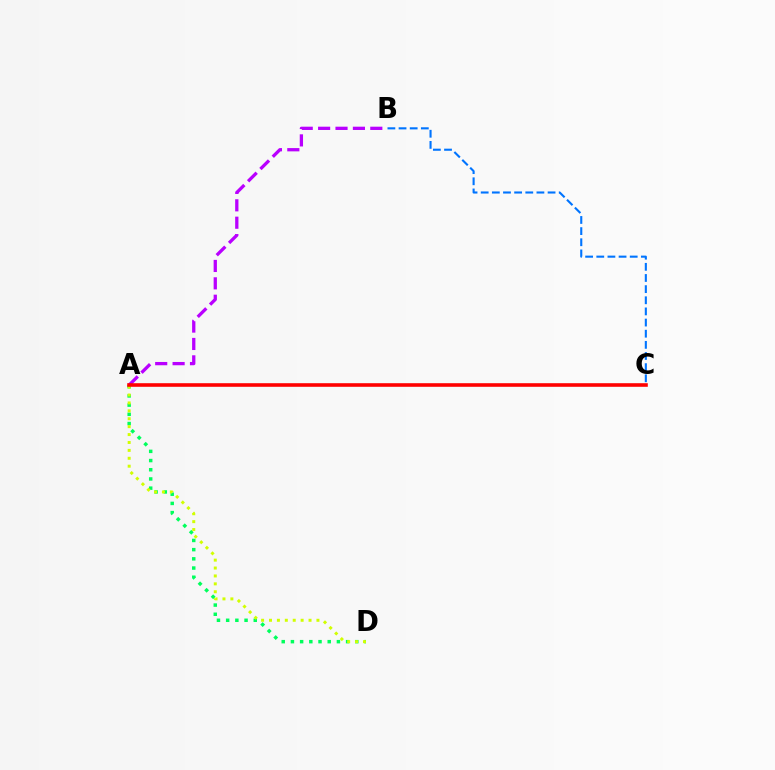{('A', 'B'): [{'color': '#b900ff', 'line_style': 'dashed', 'thickness': 2.36}], ('A', 'D'): [{'color': '#00ff5c', 'line_style': 'dotted', 'thickness': 2.5}, {'color': '#d1ff00', 'line_style': 'dotted', 'thickness': 2.15}], ('B', 'C'): [{'color': '#0074ff', 'line_style': 'dashed', 'thickness': 1.51}], ('A', 'C'): [{'color': '#ff0000', 'line_style': 'solid', 'thickness': 2.59}]}